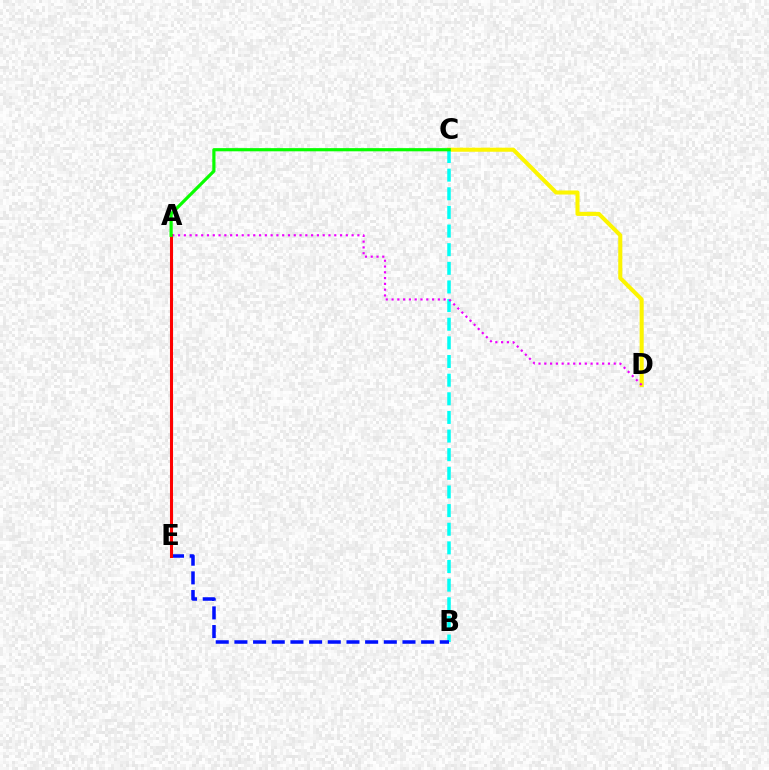{('C', 'D'): [{'color': '#fcf500', 'line_style': 'solid', 'thickness': 2.92}], ('B', 'C'): [{'color': '#00fff6', 'line_style': 'dashed', 'thickness': 2.53}], ('A', 'D'): [{'color': '#ee00ff', 'line_style': 'dotted', 'thickness': 1.57}], ('B', 'E'): [{'color': '#0010ff', 'line_style': 'dashed', 'thickness': 2.54}], ('A', 'E'): [{'color': '#ff0000', 'line_style': 'solid', 'thickness': 2.21}], ('A', 'C'): [{'color': '#08ff00', 'line_style': 'solid', 'thickness': 2.29}]}